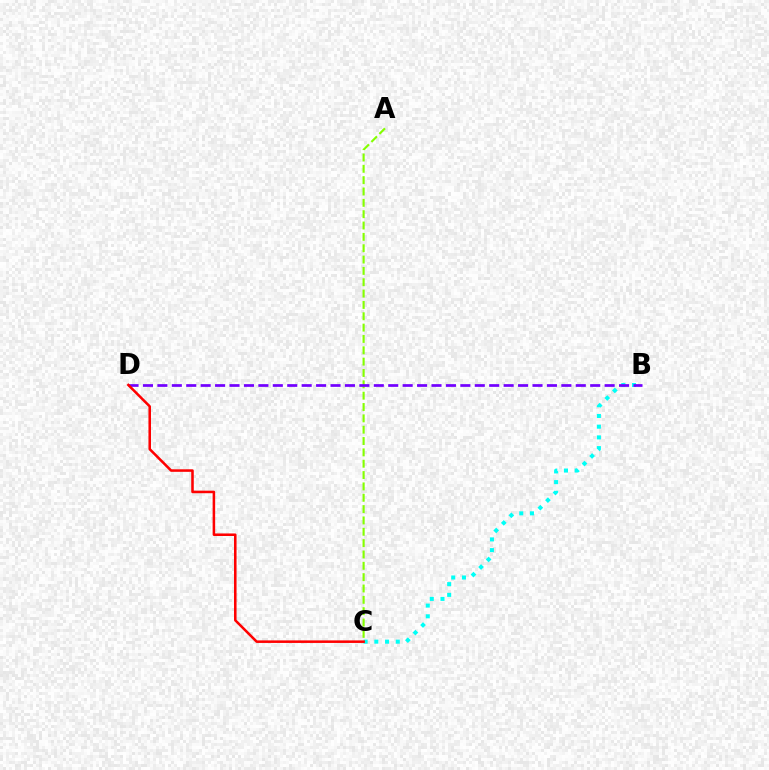{('B', 'C'): [{'color': '#00fff6', 'line_style': 'dotted', 'thickness': 2.91}], ('A', 'C'): [{'color': '#84ff00', 'line_style': 'dashed', 'thickness': 1.54}], ('B', 'D'): [{'color': '#7200ff', 'line_style': 'dashed', 'thickness': 1.96}], ('C', 'D'): [{'color': '#ff0000', 'line_style': 'solid', 'thickness': 1.83}]}